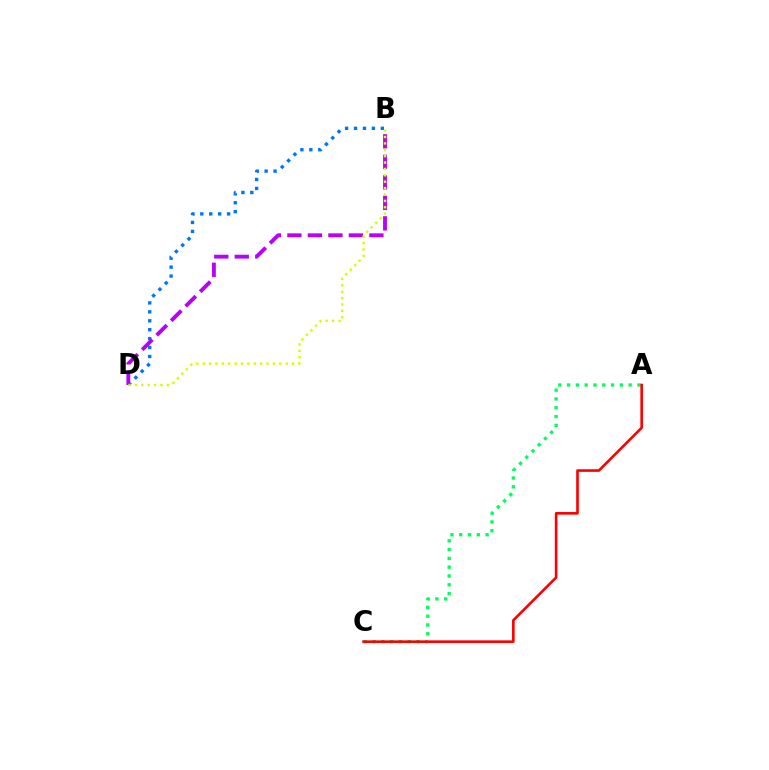{('B', 'D'): [{'color': '#0074ff', 'line_style': 'dotted', 'thickness': 2.43}, {'color': '#b900ff', 'line_style': 'dashed', 'thickness': 2.78}, {'color': '#d1ff00', 'line_style': 'dotted', 'thickness': 1.73}], ('A', 'C'): [{'color': '#00ff5c', 'line_style': 'dotted', 'thickness': 2.39}, {'color': '#ff0000', 'line_style': 'solid', 'thickness': 1.89}]}